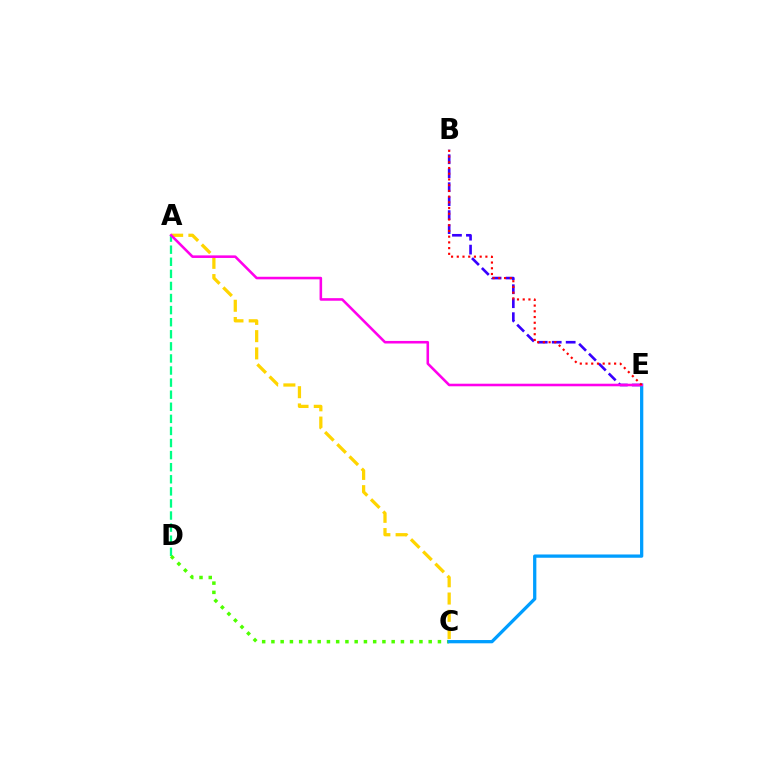{('B', 'E'): [{'color': '#3700ff', 'line_style': 'dashed', 'thickness': 1.9}, {'color': '#ff0000', 'line_style': 'dotted', 'thickness': 1.55}], ('A', 'C'): [{'color': '#ffd500', 'line_style': 'dashed', 'thickness': 2.34}], ('A', 'D'): [{'color': '#00ff86', 'line_style': 'dashed', 'thickness': 1.64}], ('C', 'D'): [{'color': '#4fff00', 'line_style': 'dotted', 'thickness': 2.51}], ('C', 'E'): [{'color': '#009eff', 'line_style': 'solid', 'thickness': 2.36}], ('A', 'E'): [{'color': '#ff00ed', 'line_style': 'solid', 'thickness': 1.85}]}